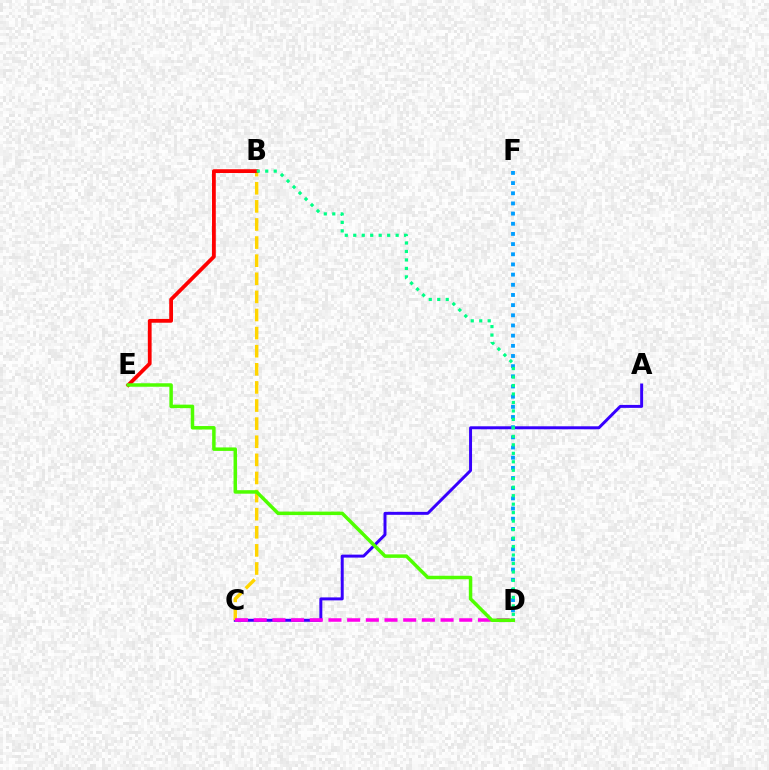{('A', 'C'): [{'color': '#3700ff', 'line_style': 'solid', 'thickness': 2.14}], ('B', 'C'): [{'color': '#ffd500', 'line_style': 'dashed', 'thickness': 2.46}], ('D', 'F'): [{'color': '#009eff', 'line_style': 'dotted', 'thickness': 2.76}], ('B', 'E'): [{'color': '#ff0000', 'line_style': 'solid', 'thickness': 2.73}], ('C', 'D'): [{'color': '#ff00ed', 'line_style': 'dashed', 'thickness': 2.54}], ('B', 'D'): [{'color': '#00ff86', 'line_style': 'dotted', 'thickness': 2.3}], ('D', 'E'): [{'color': '#4fff00', 'line_style': 'solid', 'thickness': 2.51}]}